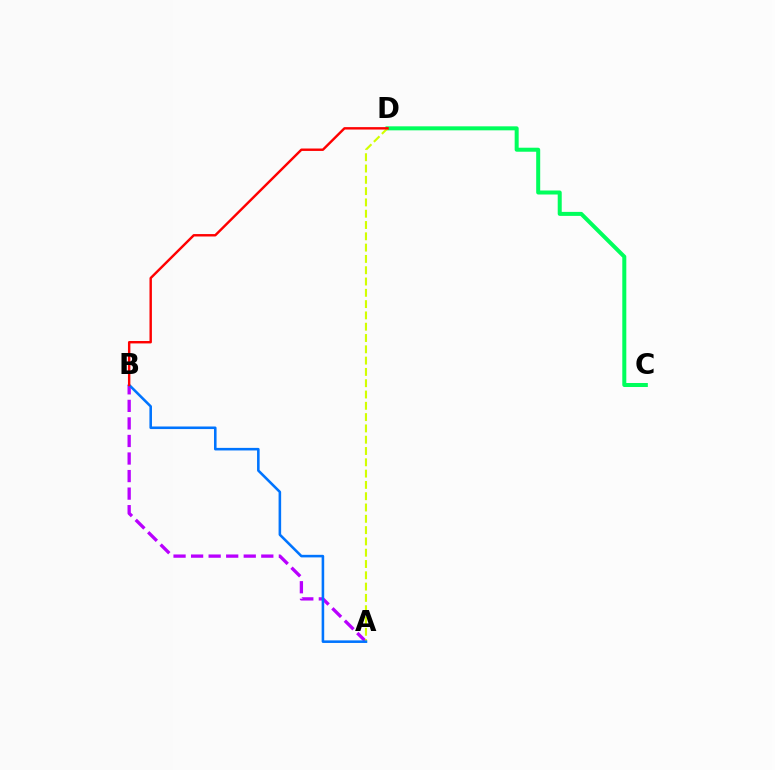{('C', 'D'): [{'color': '#00ff5c', 'line_style': 'solid', 'thickness': 2.89}], ('A', 'B'): [{'color': '#b900ff', 'line_style': 'dashed', 'thickness': 2.38}, {'color': '#0074ff', 'line_style': 'solid', 'thickness': 1.85}], ('A', 'D'): [{'color': '#d1ff00', 'line_style': 'dashed', 'thickness': 1.54}], ('B', 'D'): [{'color': '#ff0000', 'line_style': 'solid', 'thickness': 1.74}]}